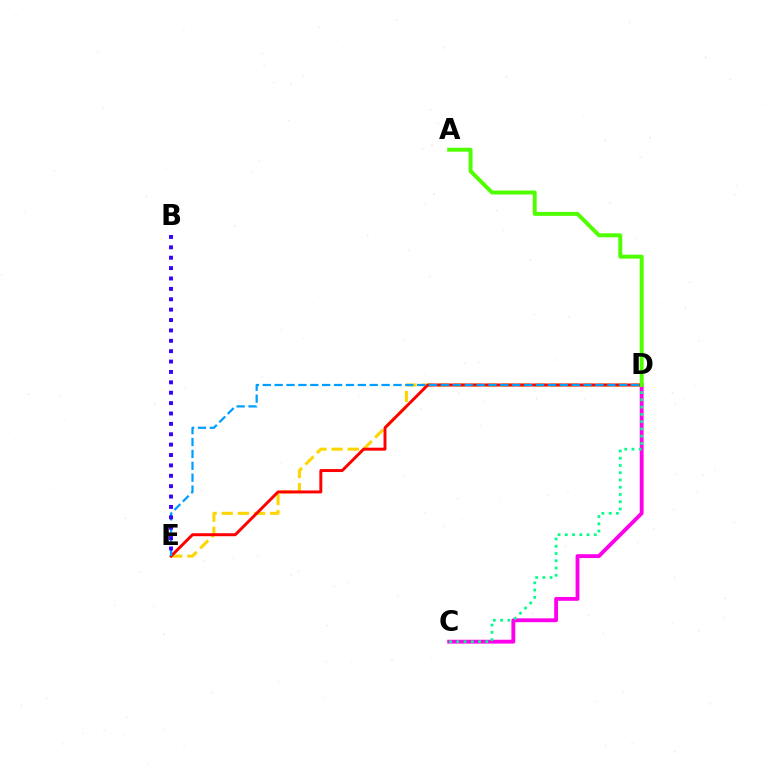{('D', 'E'): [{'color': '#ffd500', 'line_style': 'dashed', 'thickness': 2.19}, {'color': '#ff0000', 'line_style': 'solid', 'thickness': 2.12}, {'color': '#009eff', 'line_style': 'dashed', 'thickness': 1.61}], ('C', 'D'): [{'color': '#ff00ed', 'line_style': 'solid', 'thickness': 2.77}, {'color': '#00ff86', 'line_style': 'dotted', 'thickness': 1.97}], ('A', 'D'): [{'color': '#4fff00', 'line_style': 'solid', 'thickness': 2.84}], ('B', 'E'): [{'color': '#3700ff', 'line_style': 'dotted', 'thickness': 2.82}]}